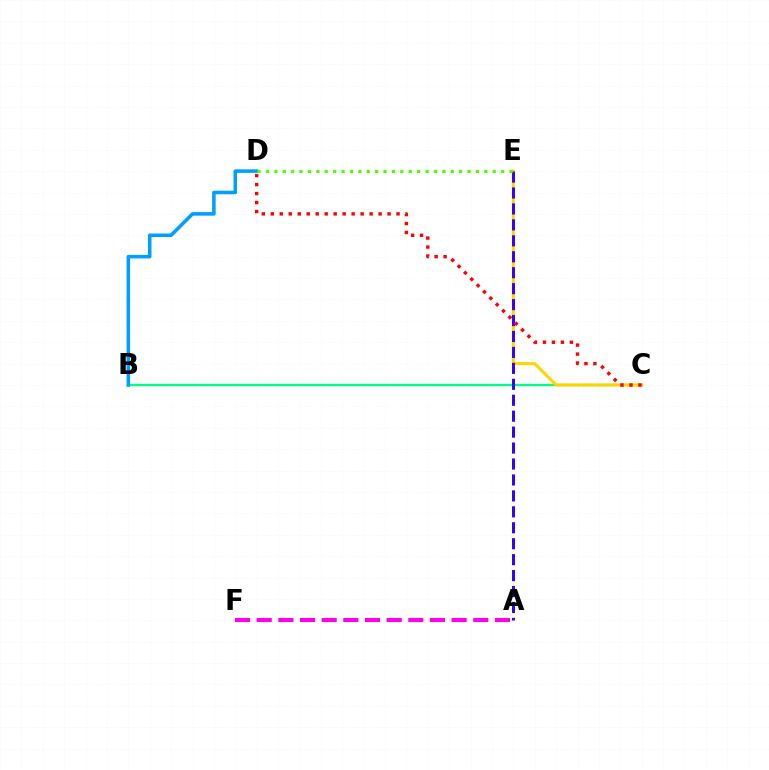{('A', 'F'): [{'color': '#ff00ed', 'line_style': 'dashed', 'thickness': 2.94}], ('B', 'C'): [{'color': '#00ff86', 'line_style': 'solid', 'thickness': 1.67}], ('C', 'E'): [{'color': '#ffd500', 'line_style': 'solid', 'thickness': 2.18}], ('A', 'E'): [{'color': '#3700ff', 'line_style': 'dashed', 'thickness': 2.17}], ('B', 'D'): [{'color': '#009eff', 'line_style': 'solid', 'thickness': 2.55}], ('D', 'E'): [{'color': '#4fff00', 'line_style': 'dotted', 'thickness': 2.28}], ('C', 'D'): [{'color': '#ff0000', 'line_style': 'dotted', 'thickness': 2.44}]}